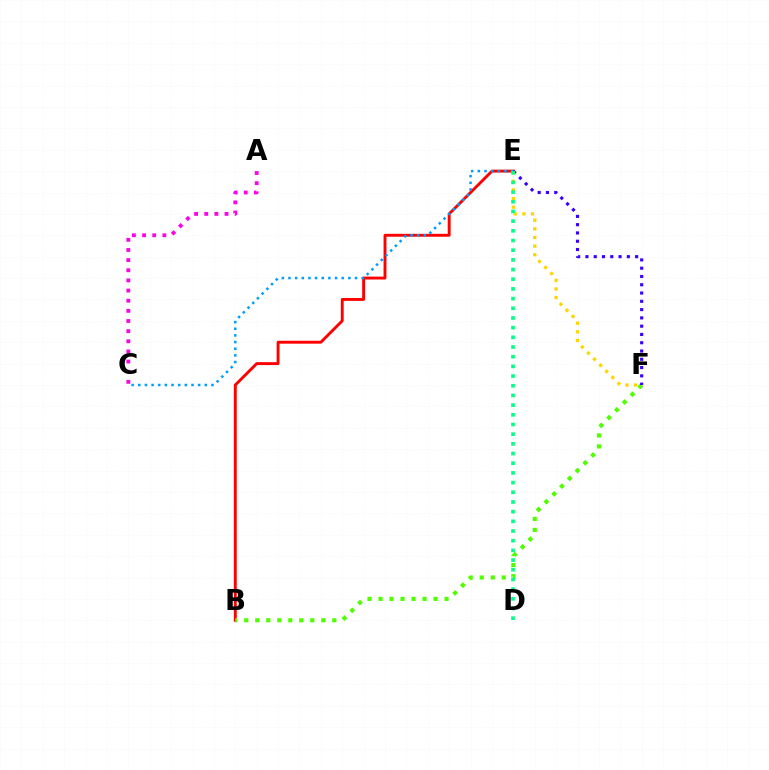{('A', 'C'): [{'color': '#ff00ed', 'line_style': 'dotted', 'thickness': 2.76}], ('B', 'E'): [{'color': '#ff0000', 'line_style': 'solid', 'thickness': 2.09}], ('B', 'F'): [{'color': '#4fff00', 'line_style': 'dotted', 'thickness': 2.99}], ('C', 'E'): [{'color': '#009eff', 'line_style': 'dotted', 'thickness': 1.81}], ('E', 'F'): [{'color': '#3700ff', 'line_style': 'dotted', 'thickness': 2.25}, {'color': '#ffd500', 'line_style': 'dotted', 'thickness': 2.34}], ('D', 'E'): [{'color': '#00ff86', 'line_style': 'dotted', 'thickness': 2.63}]}